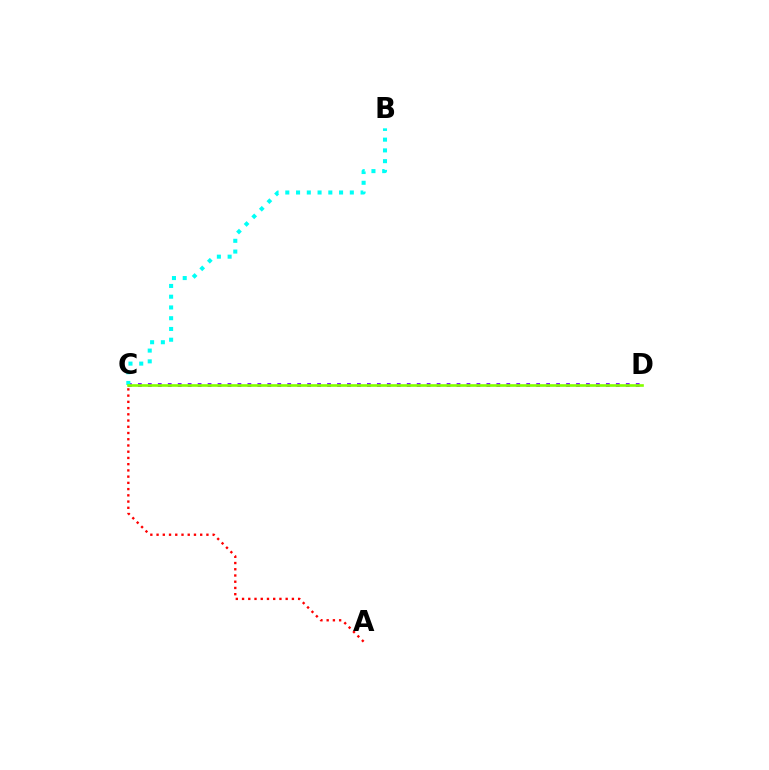{('C', 'D'): [{'color': '#7200ff', 'line_style': 'dotted', 'thickness': 2.71}, {'color': '#84ff00', 'line_style': 'solid', 'thickness': 1.91}], ('B', 'C'): [{'color': '#00fff6', 'line_style': 'dotted', 'thickness': 2.92}], ('A', 'C'): [{'color': '#ff0000', 'line_style': 'dotted', 'thickness': 1.69}]}